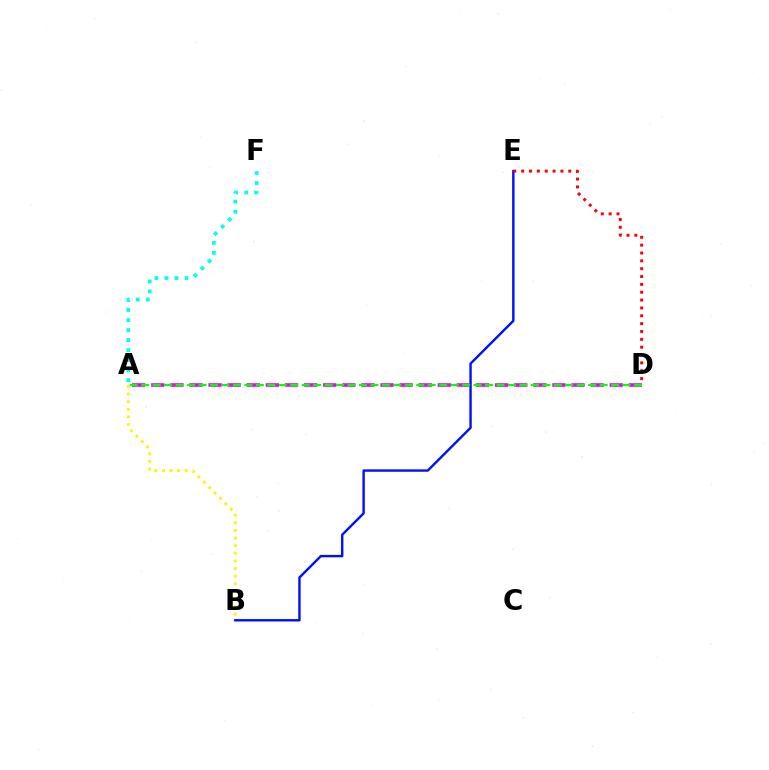{('A', 'F'): [{'color': '#00fff6', 'line_style': 'dotted', 'thickness': 2.72}], ('A', 'B'): [{'color': '#fcf500', 'line_style': 'dotted', 'thickness': 2.07}], ('B', 'E'): [{'color': '#0010ff', 'line_style': 'solid', 'thickness': 1.73}], ('A', 'D'): [{'color': '#ee00ff', 'line_style': 'dashed', 'thickness': 2.59}, {'color': '#08ff00', 'line_style': 'dashed', 'thickness': 1.56}], ('D', 'E'): [{'color': '#ff0000', 'line_style': 'dotted', 'thickness': 2.13}]}